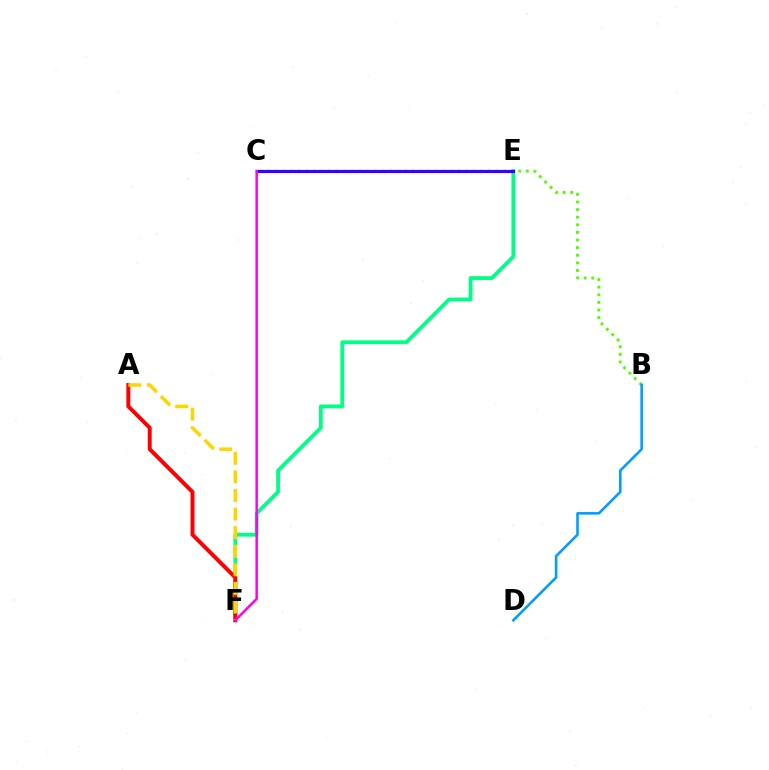{('E', 'F'): [{'color': '#00ff86', 'line_style': 'solid', 'thickness': 2.73}], ('B', 'C'): [{'color': '#4fff00', 'line_style': 'dotted', 'thickness': 2.07}], ('C', 'E'): [{'color': '#3700ff', 'line_style': 'solid', 'thickness': 2.3}], ('A', 'F'): [{'color': '#ff0000', 'line_style': 'solid', 'thickness': 2.84}, {'color': '#ffd500', 'line_style': 'dashed', 'thickness': 2.52}], ('B', 'D'): [{'color': '#009eff', 'line_style': 'solid', 'thickness': 1.87}], ('C', 'F'): [{'color': '#ff00ed', 'line_style': 'solid', 'thickness': 1.79}]}